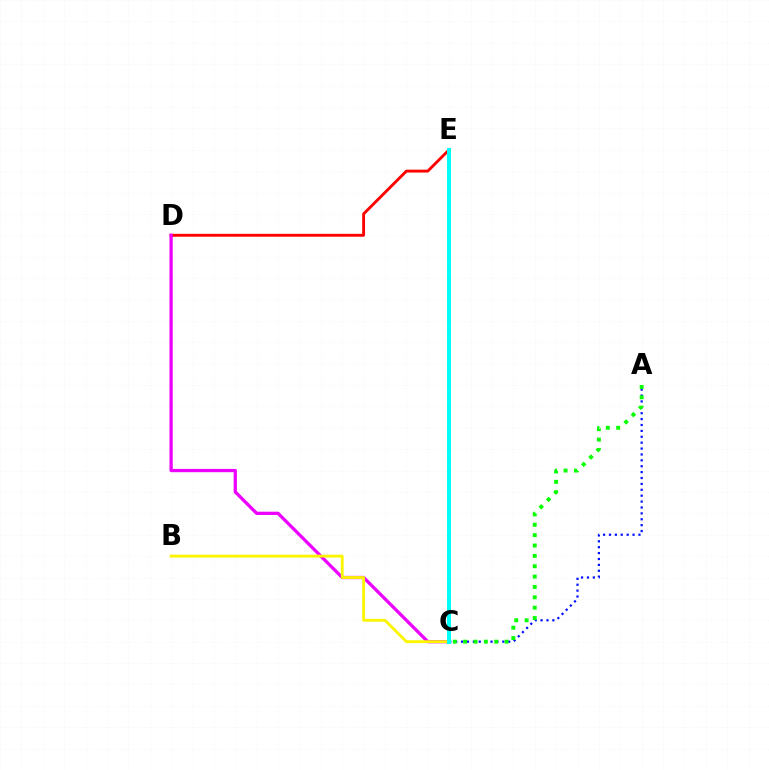{('D', 'E'): [{'color': '#ff0000', 'line_style': 'solid', 'thickness': 2.07}], ('A', 'C'): [{'color': '#0010ff', 'line_style': 'dotted', 'thickness': 1.6}, {'color': '#08ff00', 'line_style': 'dotted', 'thickness': 2.81}], ('C', 'D'): [{'color': '#ee00ff', 'line_style': 'solid', 'thickness': 2.36}], ('B', 'C'): [{'color': '#fcf500', 'line_style': 'solid', 'thickness': 2.05}], ('C', 'E'): [{'color': '#00fff6', 'line_style': 'solid', 'thickness': 2.9}]}